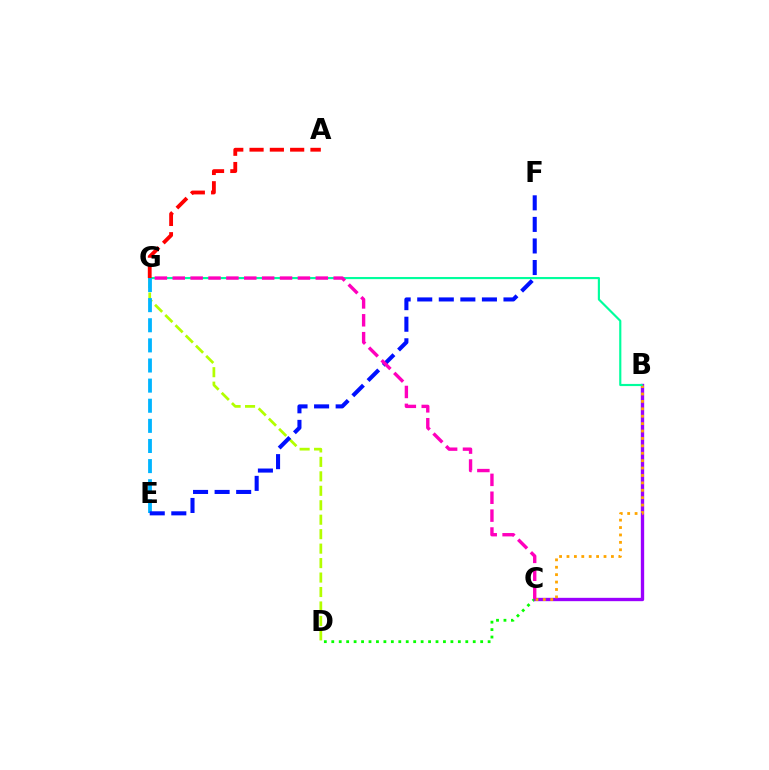{('C', 'D'): [{'color': '#08ff00', 'line_style': 'dotted', 'thickness': 2.02}], ('D', 'G'): [{'color': '#b3ff00', 'line_style': 'dashed', 'thickness': 1.96}], ('B', 'C'): [{'color': '#9b00ff', 'line_style': 'solid', 'thickness': 2.41}, {'color': '#ffa500', 'line_style': 'dotted', 'thickness': 2.01}], ('B', 'G'): [{'color': '#00ff9d', 'line_style': 'solid', 'thickness': 1.55}], ('E', 'G'): [{'color': '#00b5ff', 'line_style': 'dashed', 'thickness': 2.73}], ('A', 'G'): [{'color': '#ff0000', 'line_style': 'dashed', 'thickness': 2.76}], ('E', 'F'): [{'color': '#0010ff', 'line_style': 'dashed', 'thickness': 2.93}], ('C', 'G'): [{'color': '#ff00bd', 'line_style': 'dashed', 'thickness': 2.43}]}